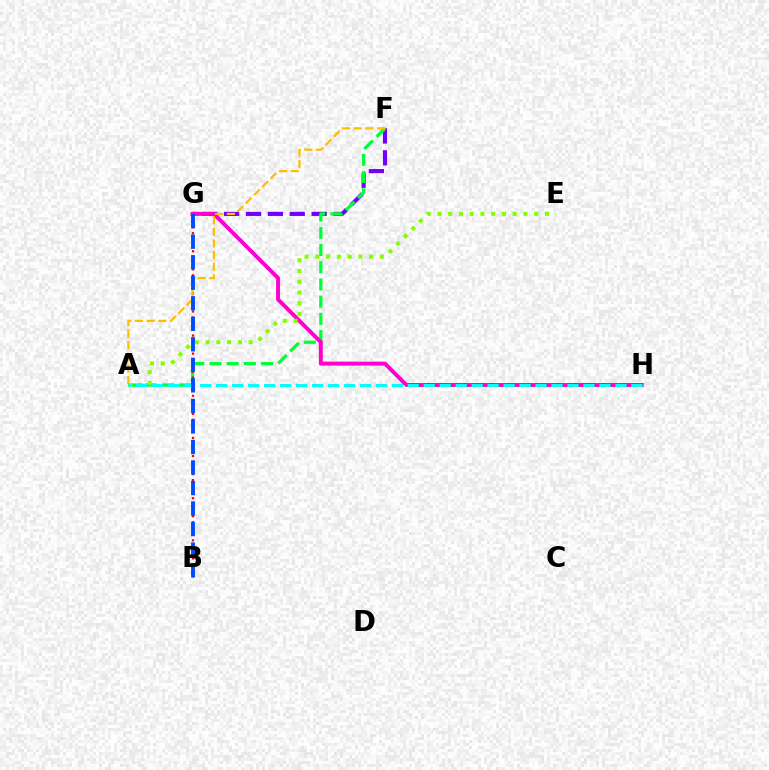{('F', 'G'): [{'color': '#7200ff', 'line_style': 'dashed', 'thickness': 2.97}], ('A', 'F'): [{'color': '#00ff39', 'line_style': 'dashed', 'thickness': 2.34}, {'color': '#ffbd00', 'line_style': 'dashed', 'thickness': 1.58}], ('G', 'H'): [{'color': '#ff00cf', 'line_style': 'solid', 'thickness': 2.85}], ('A', 'E'): [{'color': '#84ff00', 'line_style': 'dotted', 'thickness': 2.92}], ('A', 'H'): [{'color': '#00fff6', 'line_style': 'dashed', 'thickness': 2.17}], ('B', 'G'): [{'color': '#ff0000', 'line_style': 'dotted', 'thickness': 1.64}, {'color': '#004bff', 'line_style': 'dashed', 'thickness': 2.79}]}